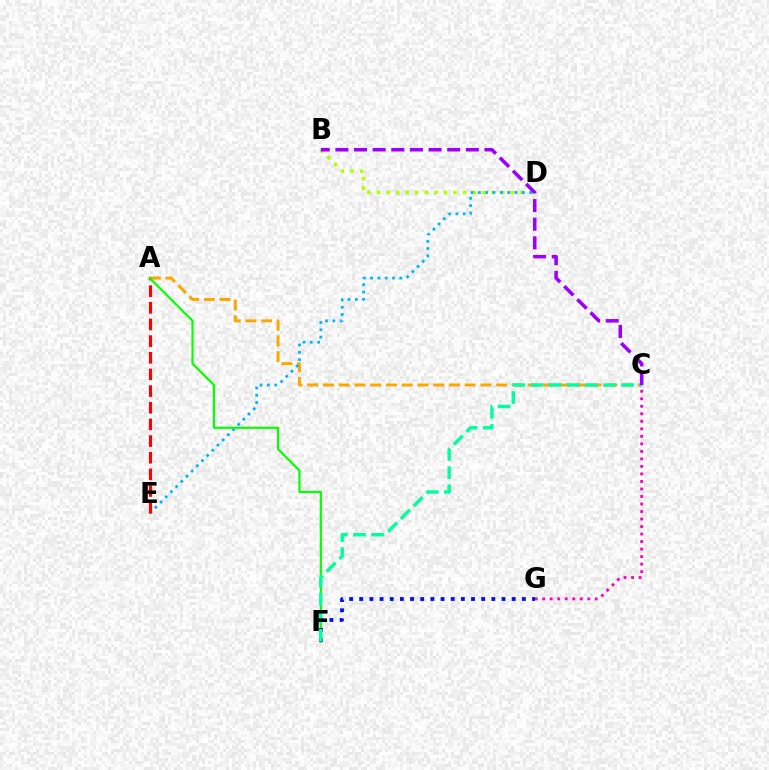{('B', 'D'): [{'color': '#b3ff00', 'line_style': 'dotted', 'thickness': 2.6}], ('A', 'C'): [{'color': '#ffa500', 'line_style': 'dashed', 'thickness': 2.14}], ('D', 'E'): [{'color': '#00b5ff', 'line_style': 'dotted', 'thickness': 1.99}], ('A', 'E'): [{'color': '#ff0000', 'line_style': 'dashed', 'thickness': 2.26}], ('A', 'F'): [{'color': '#08ff00', 'line_style': 'solid', 'thickness': 1.57}], ('C', 'G'): [{'color': '#ff00bd', 'line_style': 'dotted', 'thickness': 2.04}], ('F', 'G'): [{'color': '#0010ff', 'line_style': 'dotted', 'thickness': 2.76}], ('C', 'F'): [{'color': '#00ff9d', 'line_style': 'dashed', 'thickness': 2.46}], ('B', 'C'): [{'color': '#9b00ff', 'line_style': 'dashed', 'thickness': 2.53}]}